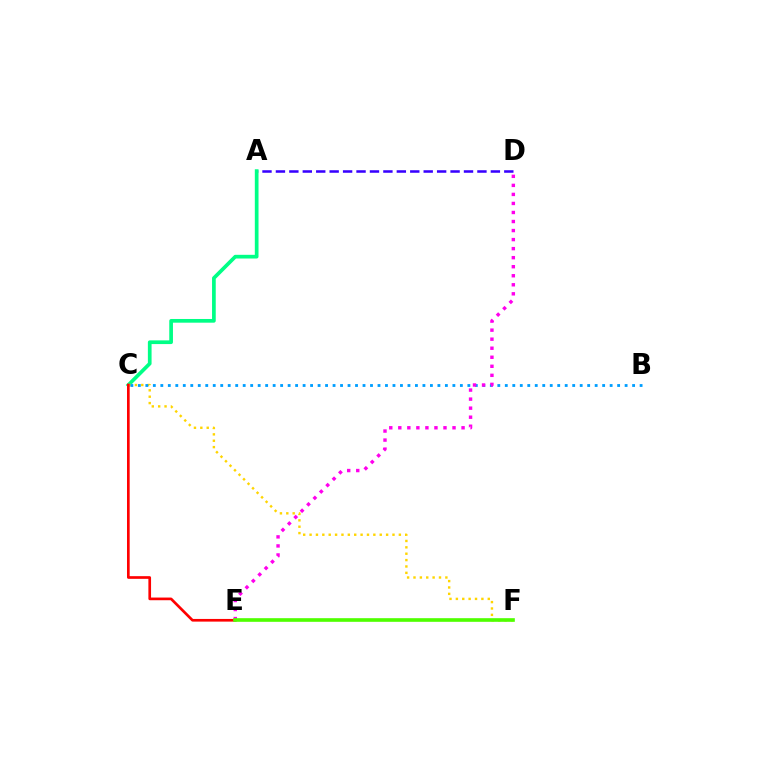{('A', 'D'): [{'color': '#3700ff', 'line_style': 'dashed', 'thickness': 1.82}], ('A', 'C'): [{'color': '#00ff86', 'line_style': 'solid', 'thickness': 2.67}], ('C', 'F'): [{'color': '#ffd500', 'line_style': 'dotted', 'thickness': 1.73}], ('B', 'C'): [{'color': '#009eff', 'line_style': 'dotted', 'thickness': 2.03}], ('C', 'E'): [{'color': '#ff0000', 'line_style': 'solid', 'thickness': 1.92}], ('D', 'E'): [{'color': '#ff00ed', 'line_style': 'dotted', 'thickness': 2.46}], ('E', 'F'): [{'color': '#4fff00', 'line_style': 'solid', 'thickness': 2.62}]}